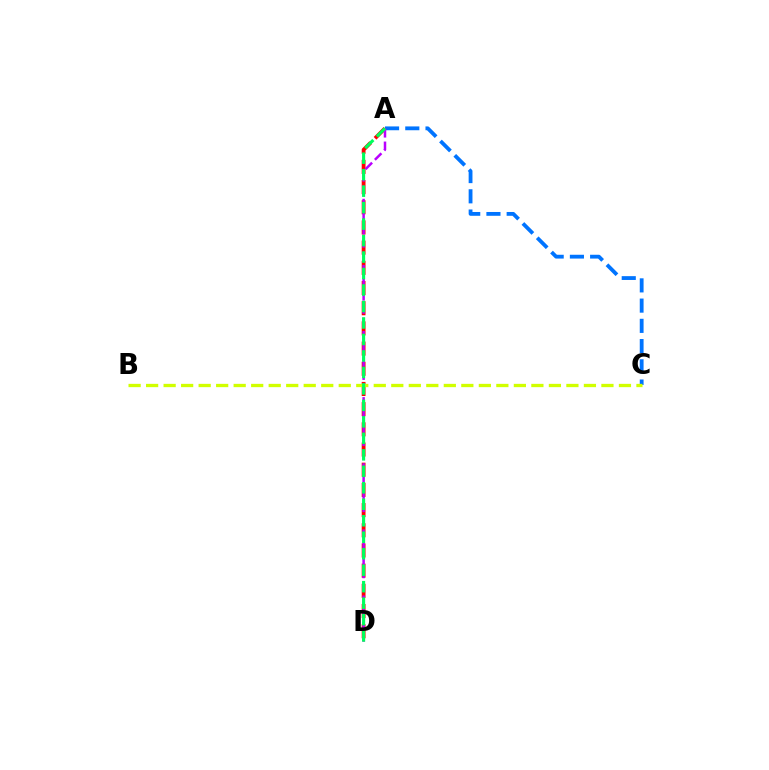{('A', 'C'): [{'color': '#0074ff', 'line_style': 'dashed', 'thickness': 2.75}], ('A', 'D'): [{'color': '#ff0000', 'line_style': 'dashed', 'thickness': 2.74}, {'color': '#b900ff', 'line_style': 'dashed', 'thickness': 1.8}, {'color': '#00ff5c', 'line_style': 'dashed', 'thickness': 2.24}], ('B', 'C'): [{'color': '#d1ff00', 'line_style': 'dashed', 'thickness': 2.38}]}